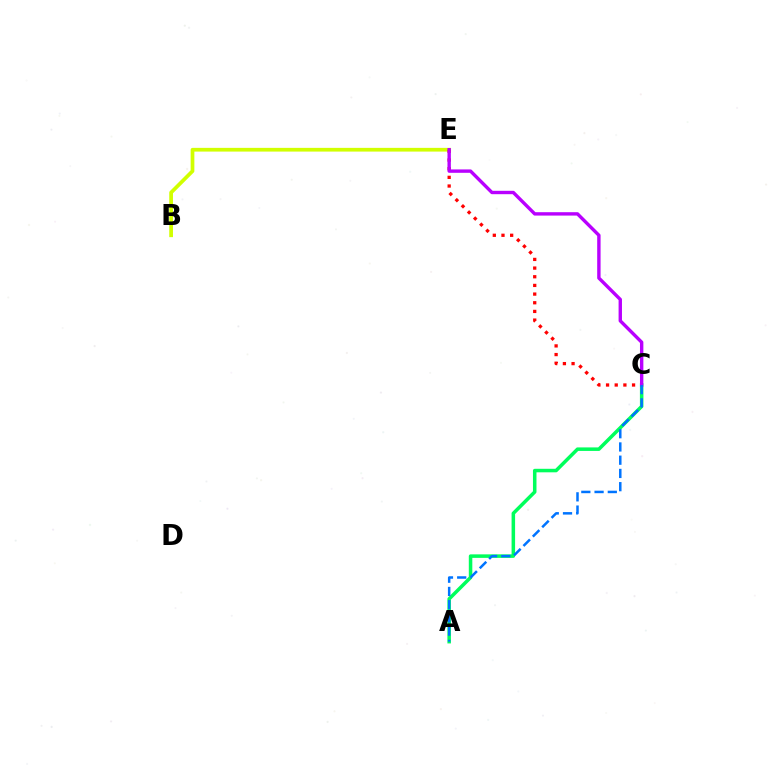{('B', 'E'): [{'color': '#d1ff00', 'line_style': 'solid', 'thickness': 2.68}], ('A', 'C'): [{'color': '#00ff5c', 'line_style': 'solid', 'thickness': 2.53}, {'color': '#0074ff', 'line_style': 'dashed', 'thickness': 1.8}], ('C', 'E'): [{'color': '#ff0000', 'line_style': 'dotted', 'thickness': 2.36}, {'color': '#b900ff', 'line_style': 'solid', 'thickness': 2.44}]}